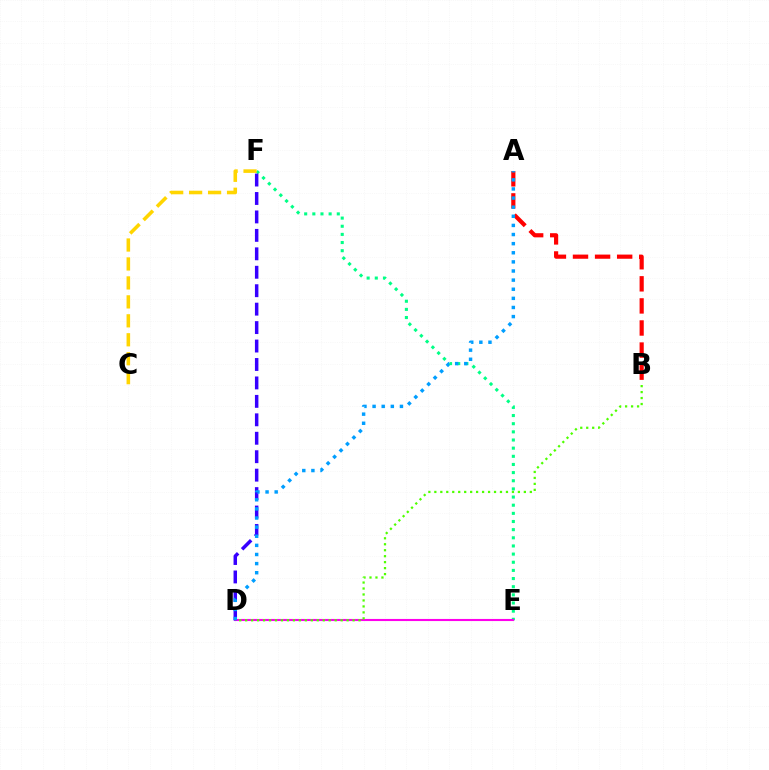{('E', 'F'): [{'color': '#00ff86', 'line_style': 'dotted', 'thickness': 2.21}], ('D', 'E'): [{'color': '#ff00ed', 'line_style': 'solid', 'thickness': 1.52}], ('D', 'F'): [{'color': '#3700ff', 'line_style': 'dashed', 'thickness': 2.51}], ('A', 'B'): [{'color': '#ff0000', 'line_style': 'dashed', 'thickness': 3.0}], ('B', 'D'): [{'color': '#4fff00', 'line_style': 'dotted', 'thickness': 1.62}], ('C', 'F'): [{'color': '#ffd500', 'line_style': 'dashed', 'thickness': 2.57}], ('A', 'D'): [{'color': '#009eff', 'line_style': 'dotted', 'thickness': 2.48}]}